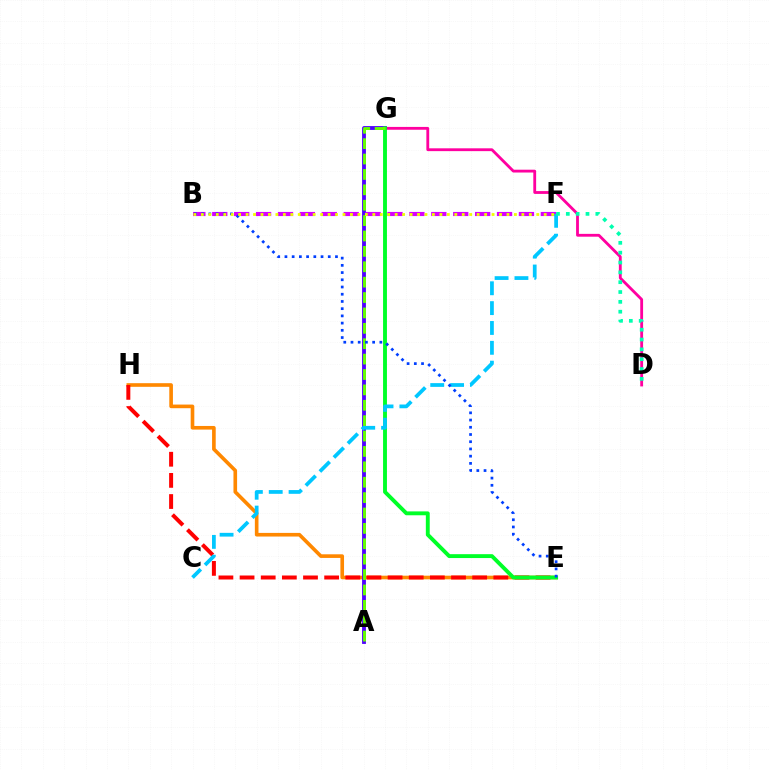{('E', 'H'): [{'color': '#ff8800', 'line_style': 'solid', 'thickness': 2.62}, {'color': '#ff0000', 'line_style': 'dashed', 'thickness': 2.87}], ('A', 'G'): [{'color': '#4f00ff', 'line_style': 'solid', 'thickness': 2.76}, {'color': '#66ff00', 'line_style': 'dashed', 'thickness': 2.09}], ('D', 'G'): [{'color': '#ff00a0', 'line_style': 'solid', 'thickness': 2.03}], ('B', 'F'): [{'color': '#d600ff', 'line_style': 'dashed', 'thickness': 2.98}, {'color': '#eeff00', 'line_style': 'dotted', 'thickness': 2.03}], ('E', 'G'): [{'color': '#00ff27', 'line_style': 'solid', 'thickness': 2.8}], ('C', 'F'): [{'color': '#00c7ff', 'line_style': 'dashed', 'thickness': 2.7}], ('B', 'E'): [{'color': '#003fff', 'line_style': 'dotted', 'thickness': 1.96}], ('D', 'F'): [{'color': '#00ffaf', 'line_style': 'dotted', 'thickness': 2.67}]}